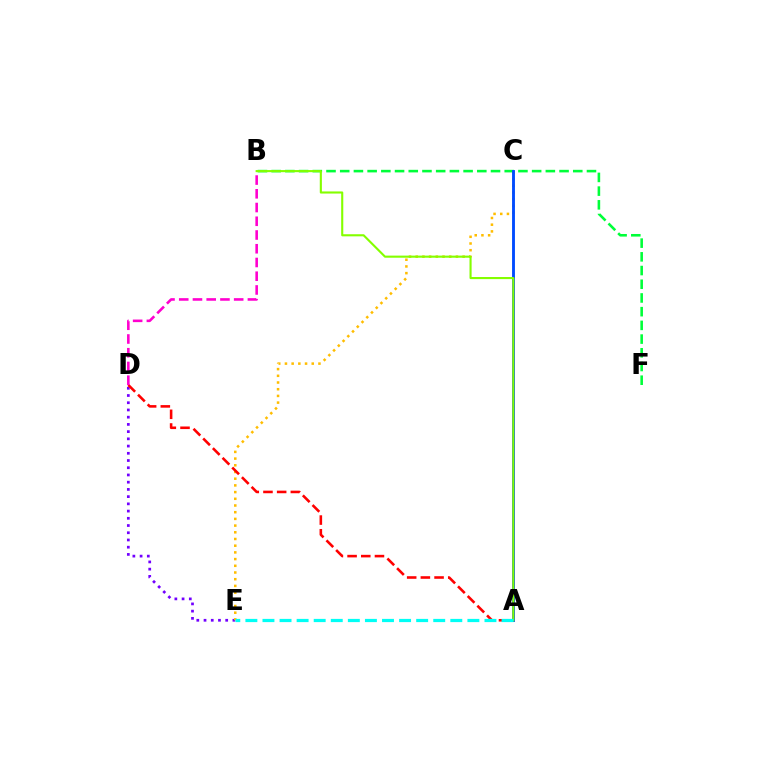{('D', 'E'): [{'color': '#7200ff', 'line_style': 'dotted', 'thickness': 1.96}], ('C', 'E'): [{'color': '#ffbd00', 'line_style': 'dotted', 'thickness': 1.82}], ('B', 'F'): [{'color': '#00ff39', 'line_style': 'dashed', 'thickness': 1.86}], ('A', 'C'): [{'color': '#004bff', 'line_style': 'solid', 'thickness': 2.07}], ('A', 'D'): [{'color': '#ff0000', 'line_style': 'dashed', 'thickness': 1.86}], ('A', 'B'): [{'color': '#84ff00', 'line_style': 'solid', 'thickness': 1.52}], ('A', 'E'): [{'color': '#00fff6', 'line_style': 'dashed', 'thickness': 2.32}], ('B', 'D'): [{'color': '#ff00cf', 'line_style': 'dashed', 'thickness': 1.87}]}